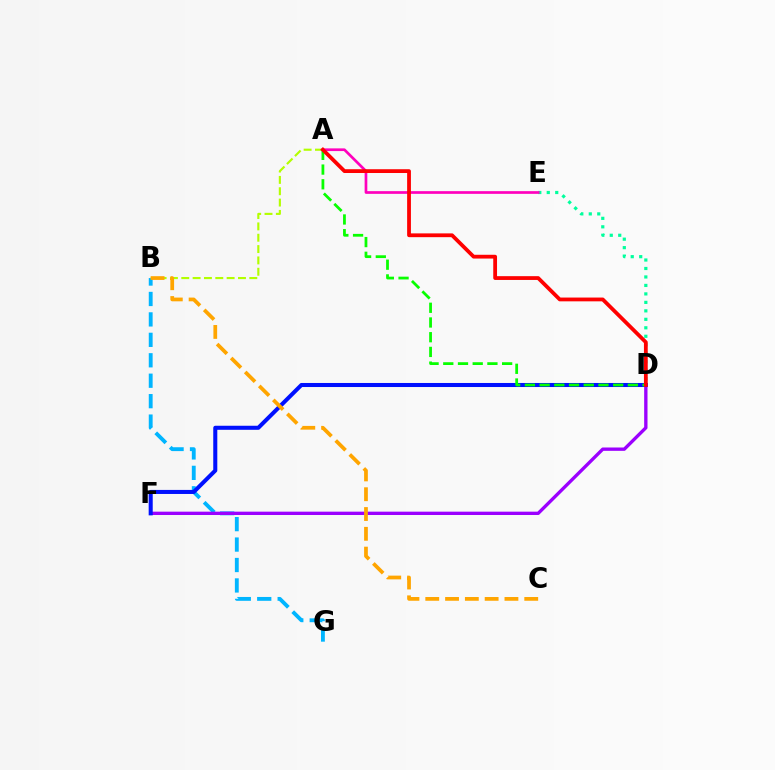{('B', 'G'): [{'color': '#00b5ff', 'line_style': 'dashed', 'thickness': 2.78}], ('D', 'F'): [{'color': '#9b00ff', 'line_style': 'solid', 'thickness': 2.4}, {'color': '#0010ff', 'line_style': 'solid', 'thickness': 2.91}], ('D', 'E'): [{'color': '#00ff9d', 'line_style': 'dotted', 'thickness': 2.3}], ('A', 'B'): [{'color': '#b3ff00', 'line_style': 'dashed', 'thickness': 1.54}], ('A', 'E'): [{'color': '#ff00bd', 'line_style': 'solid', 'thickness': 1.94}], ('A', 'D'): [{'color': '#08ff00', 'line_style': 'dashed', 'thickness': 2.0}, {'color': '#ff0000', 'line_style': 'solid', 'thickness': 2.73}], ('B', 'C'): [{'color': '#ffa500', 'line_style': 'dashed', 'thickness': 2.69}]}